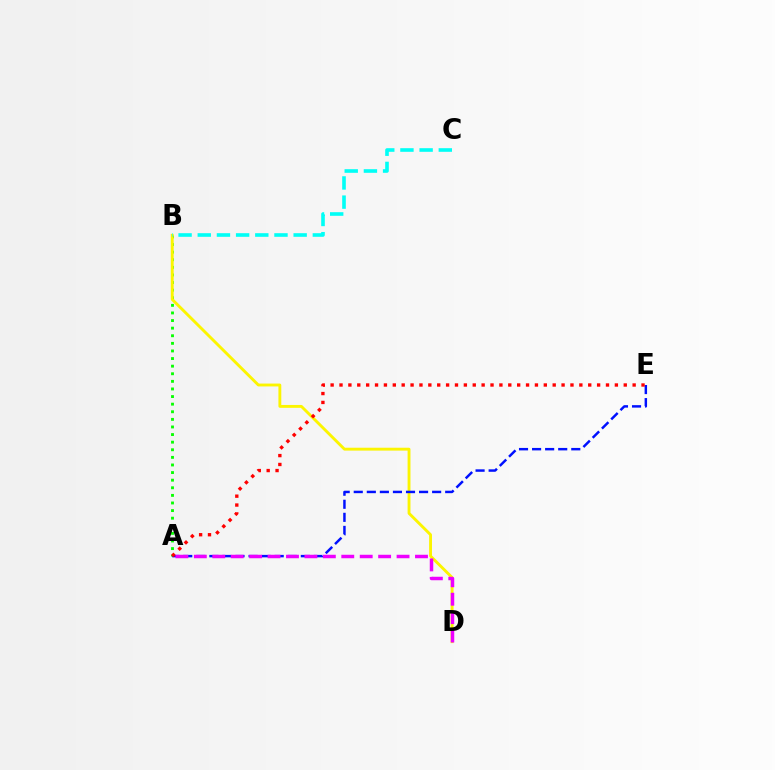{('A', 'B'): [{'color': '#08ff00', 'line_style': 'dotted', 'thickness': 2.07}], ('B', 'D'): [{'color': '#fcf500', 'line_style': 'solid', 'thickness': 2.07}], ('A', 'E'): [{'color': '#0010ff', 'line_style': 'dashed', 'thickness': 1.77}, {'color': '#ff0000', 'line_style': 'dotted', 'thickness': 2.41}], ('A', 'D'): [{'color': '#ee00ff', 'line_style': 'dashed', 'thickness': 2.5}], ('B', 'C'): [{'color': '#00fff6', 'line_style': 'dashed', 'thickness': 2.61}]}